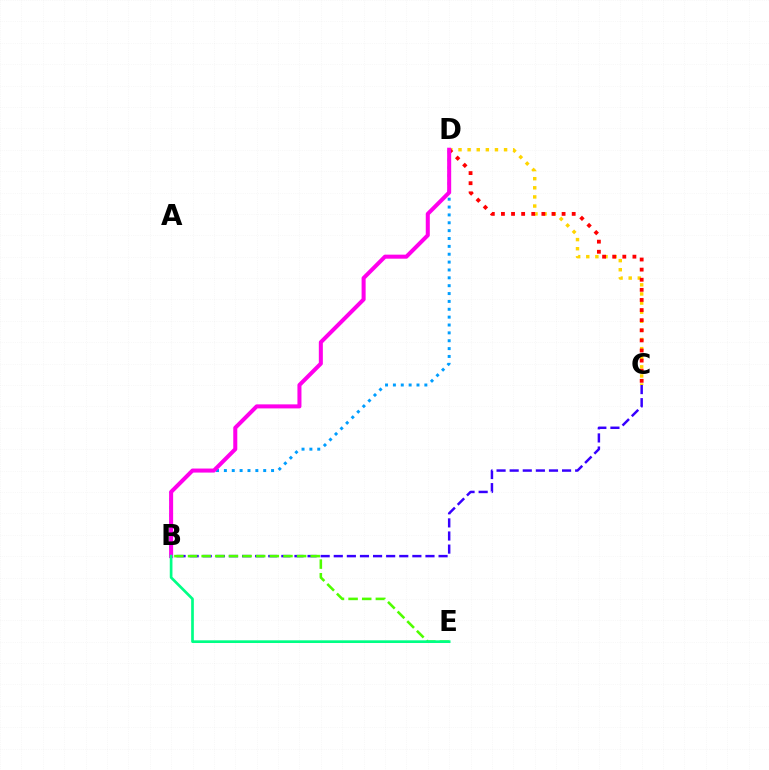{('B', 'C'): [{'color': '#3700ff', 'line_style': 'dashed', 'thickness': 1.78}], ('C', 'D'): [{'color': '#ffd500', 'line_style': 'dotted', 'thickness': 2.48}, {'color': '#ff0000', 'line_style': 'dotted', 'thickness': 2.75}], ('B', 'D'): [{'color': '#009eff', 'line_style': 'dotted', 'thickness': 2.14}, {'color': '#ff00ed', 'line_style': 'solid', 'thickness': 2.9}], ('B', 'E'): [{'color': '#4fff00', 'line_style': 'dashed', 'thickness': 1.85}, {'color': '#00ff86', 'line_style': 'solid', 'thickness': 1.94}]}